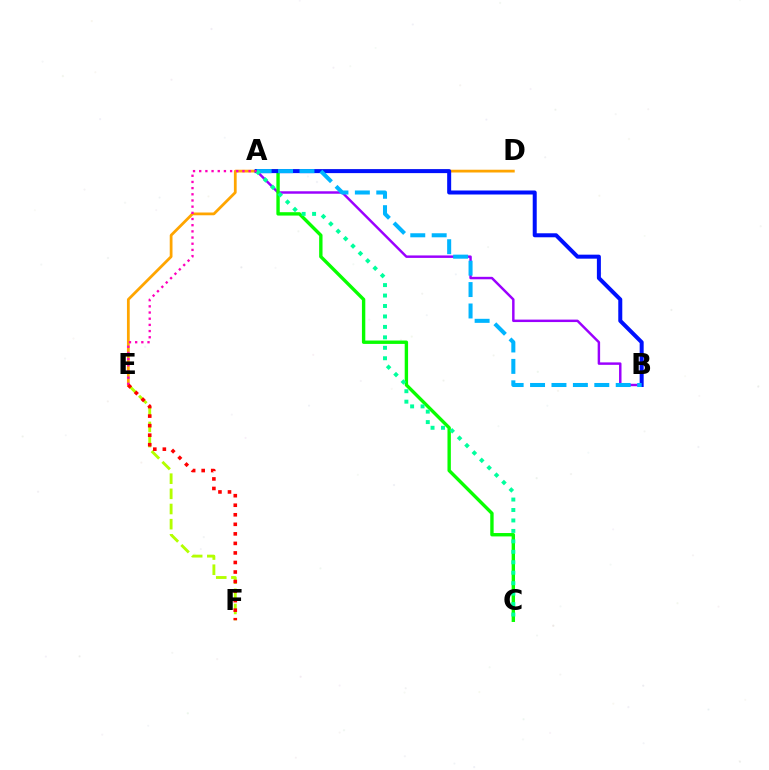{('E', 'F'): [{'color': '#b3ff00', 'line_style': 'dashed', 'thickness': 2.06}, {'color': '#ff0000', 'line_style': 'dotted', 'thickness': 2.59}], ('A', 'B'): [{'color': '#9b00ff', 'line_style': 'solid', 'thickness': 1.77}, {'color': '#0010ff', 'line_style': 'solid', 'thickness': 2.88}, {'color': '#00b5ff', 'line_style': 'dashed', 'thickness': 2.91}], ('A', 'C'): [{'color': '#08ff00', 'line_style': 'solid', 'thickness': 2.43}, {'color': '#00ff9d', 'line_style': 'dotted', 'thickness': 2.84}], ('D', 'E'): [{'color': '#ffa500', 'line_style': 'solid', 'thickness': 1.99}], ('A', 'E'): [{'color': '#ff00bd', 'line_style': 'dotted', 'thickness': 1.68}]}